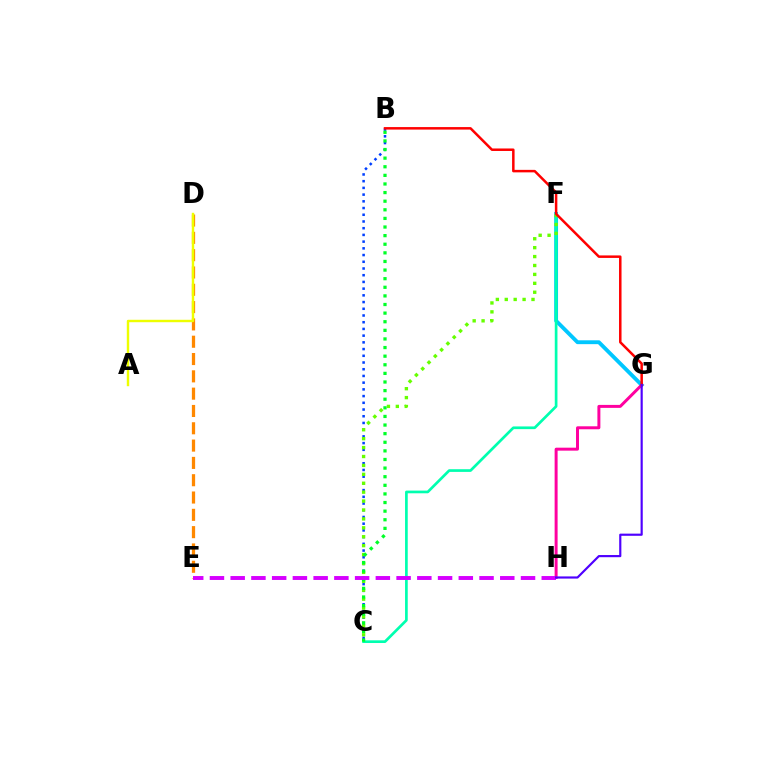{('F', 'G'): [{'color': '#00c7ff', 'line_style': 'solid', 'thickness': 2.78}], ('C', 'F'): [{'color': '#00ffaf', 'line_style': 'solid', 'thickness': 1.94}, {'color': '#66ff00', 'line_style': 'dotted', 'thickness': 2.42}], ('B', 'C'): [{'color': '#003fff', 'line_style': 'dotted', 'thickness': 1.82}, {'color': '#00ff27', 'line_style': 'dotted', 'thickness': 2.34}], ('G', 'H'): [{'color': '#ff00a0', 'line_style': 'solid', 'thickness': 2.14}, {'color': '#4f00ff', 'line_style': 'solid', 'thickness': 1.56}], ('D', 'E'): [{'color': '#ff8800', 'line_style': 'dashed', 'thickness': 2.35}], ('B', 'G'): [{'color': '#ff0000', 'line_style': 'solid', 'thickness': 1.8}], ('A', 'D'): [{'color': '#eeff00', 'line_style': 'solid', 'thickness': 1.75}], ('E', 'H'): [{'color': '#d600ff', 'line_style': 'dashed', 'thickness': 2.82}]}